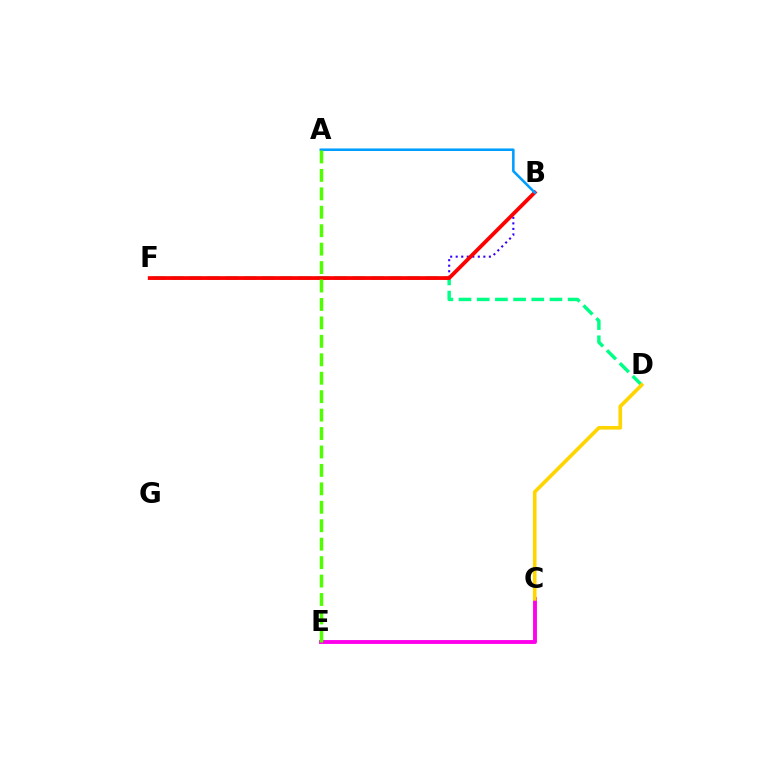{('C', 'E'): [{'color': '#ff00ed', 'line_style': 'solid', 'thickness': 2.8}], ('D', 'F'): [{'color': '#00ff86', 'line_style': 'dashed', 'thickness': 2.47}], ('B', 'F'): [{'color': '#3700ff', 'line_style': 'dotted', 'thickness': 1.5}, {'color': '#ff0000', 'line_style': 'solid', 'thickness': 2.72}], ('A', 'B'): [{'color': '#009eff', 'line_style': 'solid', 'thickness': 1.84}], ('A', 'E'): [{'color': '#4fff00', 'line_style': 'dashed', 'thickness': 2.51}], ('C', 'D'): [{'color': '#ffd500', 'line_style': 'solid', 'thickness': 2.62}]}